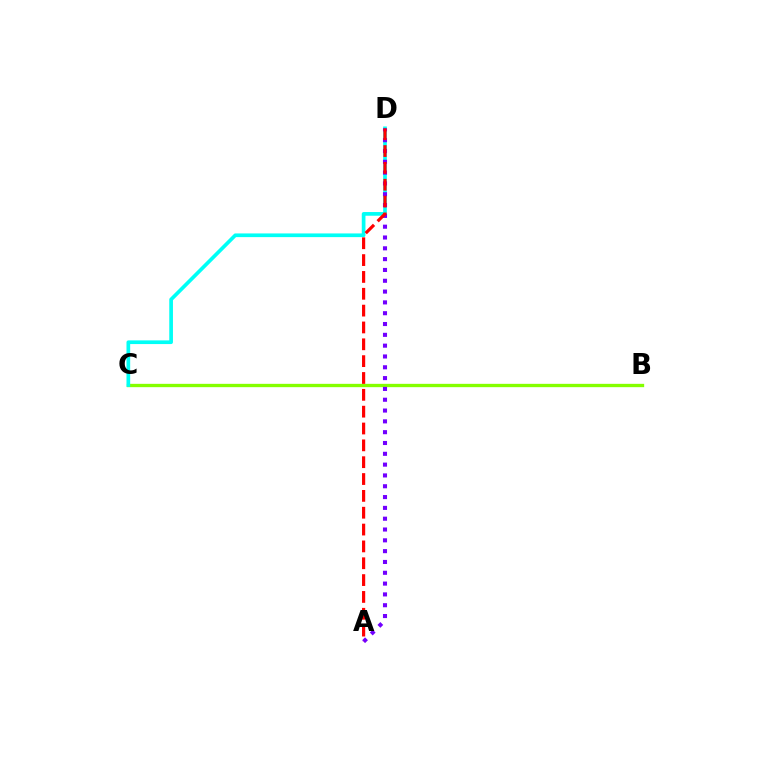{('B', 'C'): [{'color': '#84ff00', 'line_style': 'solid', 'thickness': 2.4}], ('C', 'D'): [{'color': '#00fff6', 'line_style': 'solid', 'thickness': 2.66}], ('A', 'D'): [{'color': '#7200ff', 'line_style': 'dotted', 'thickness': 2.94}, {'color': '#ff0000', 'line_style': 'dashed', 'thickness': 2.29}]}